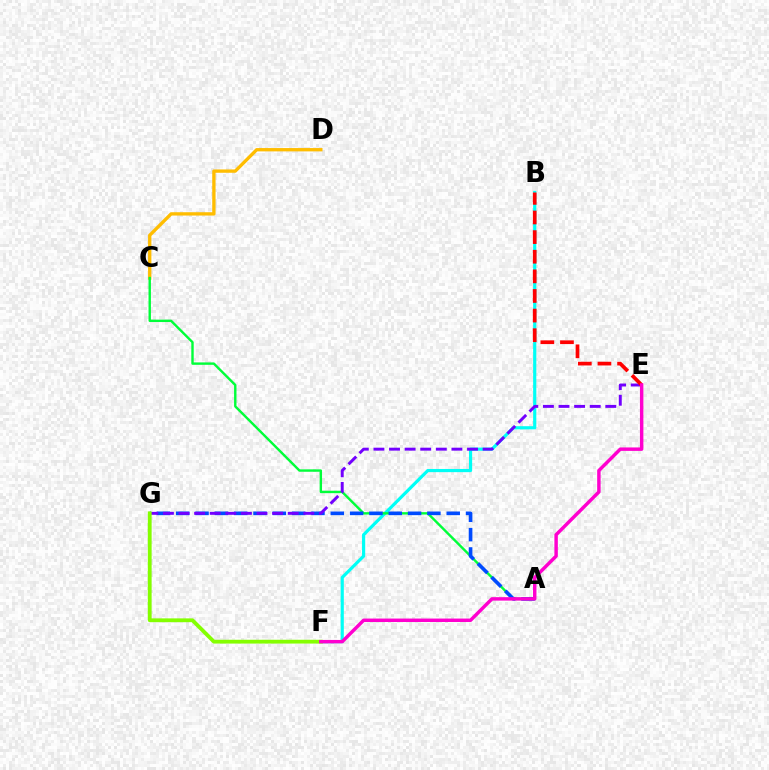{('B', 'F'): [{'color': '#00fff6', 'line_style': 'solid', 'thickness': 2.29}], ('C', 'D'): [{'color': '#ffbd00', 'line_style': 'solid', 'thickness': 2.4}], ('A', 'C'): [{'color': '#00ff39', 'line_style': 'solid', 'thickness': 1.73}], ('A', 'G'): [{'color': '#004bff', 'line_style': 'dashed', 'thickness': 2.62}], ('E', 'G'): [{'color': '#7200ff', 'line_style': 'dashed', 'thickness': 2.12}], ('F', 'G'): [{'color': '#84ff00', 'line_style': 'solid', 'thickness': 2.74}], ('B', 'E'): [{'color': '#ff0000', 'line_style': 'dashed', 'thickness': 2.67}], ('E', 'F'): [{'color': '#ff00cf', 'line_style': 'solid', 'thickness': 2.48}]}